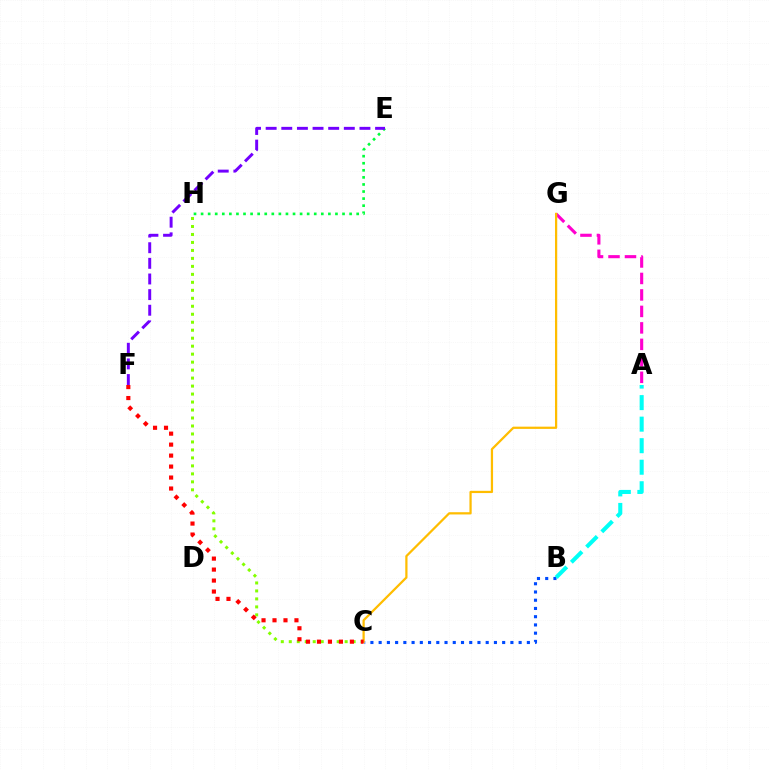{('A', 'G'): [{'color': '#ff00cf', 'line_style': 'dashed', 'thickness': 2.24}], ('E', 'H'): [{'color': '#00ff39', 'line_style': 'dotted', 'thickness': 1.92}], ('B', 'C'): [{'color': '#004bff', 'line_style': 'dotted', 'thickness': 2.24}], ('E', 'F'): [{'color': '#7200ff', 'line_style': 'dashed', 'thickness': 2.12}], ('C', 'H'): [{'color': '#84ff00', 'line_style': 'dotted', 'thickness': 2.17}], ('A', 'B'): [{'color': '#00fff6', 'line_style': 'dashed', 'thickness': 2.93}], ('C', 'G'): [{'color': '#ffbd00', 'line_style': 'solid', 'thickness': 1.61}], ('C', 'F'): [{'color': '#ff0000', 'line_style': 'dotted', 'thickness': 2.98}]}